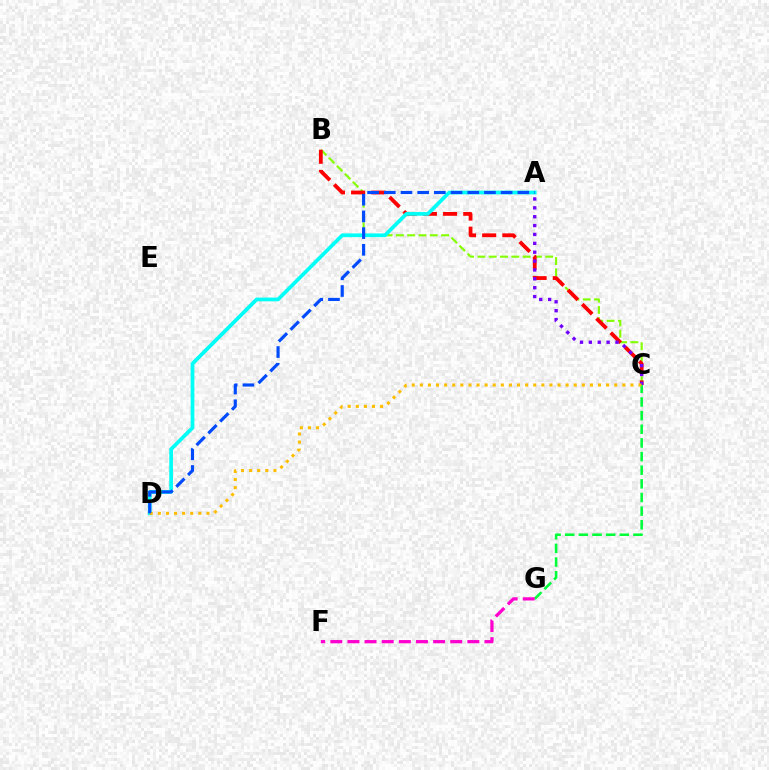{('B', 'C'): [{'color': '#84ff00', 'line_style': 'dashed', 'thickness': 1.54}, {'color': '#ff0000', 'line_style': 'dashed', 'thickness': 2.74}], ('A', 'D'): [{'color': '#00fff6', 'line_style': 'solid', 'thickness': 2.68}, {'color': '#004bff', 'line_style': 'dashed', 'thickness': 2.27}], ('A', 'C'): [{'color': '#7200ff', 'line_style': 'dotted', 'thickness': 2.41}], ('C', 'G'): [{'color': '#00ff39', 'line_style': 'dashed', 'thickness': 1.85}], ('C', 'D'): [{'color': '#ffbd00', 'line_style': 'dotted', 'thickness': 2.2}], ('F', 'G'): [{'color': '#ff00cf', 'line_style': 'dashed', 'thickness': 2.33}]}